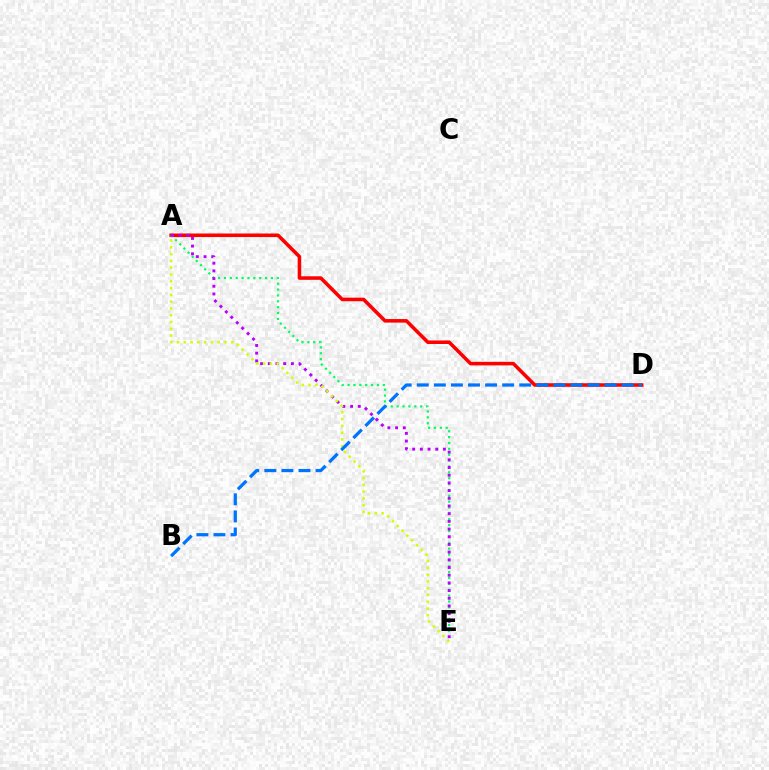{('A', 'D'): [{'color': '#ff0000', 'line_style': 'solid', 'thickness': 2.56}], ('A', 'E'): [{'color': '#00ff5c', 'line_style': 'dotted', 'thickness': 1.6}, {'color': '#b900ff', 'line_style': 'dotted', 'thickness': 2.09}, {'color': '#d1ff00', 'line_style': 'dotted', 'thickness': 1.84}], ('B', 'D'): [{'color': '#0074ff', 'line_style': 'dashed', 'thickness': 2.32}]}